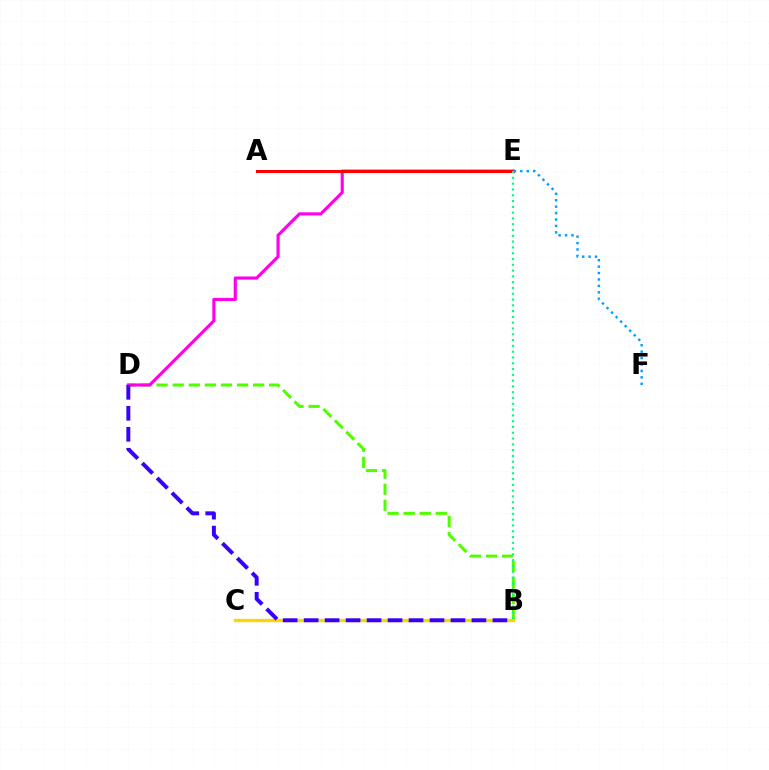{('B', 'D'): [{'color': '#4fff00', 'line_style': 'dashed', 'thickness': 2.18}, {'color': '#3700ff', 'line_style': 'dashed', 'thickness': 2.85}], ('B', 'C'): [{'color': '#ffd500', 'line_style': 'solid', 'thickness': 2.39}], ('D', 'E'): [{'color': '#ff00ed', 'line_style': 'solid', 'thickness': 2.26}], ('A', 'E'): [{'color': '#ff0000', 'line_style': 'solid', 'thickness': 2.19}], ('E', 'F'): [{'color': '#009eff', 'line_style': 'dotted', 'thickness': 1.74}], ('B', 'E'): [{'color': '#00ff86', 'line_style': 'dotted', 'thickness': 1.57}]}